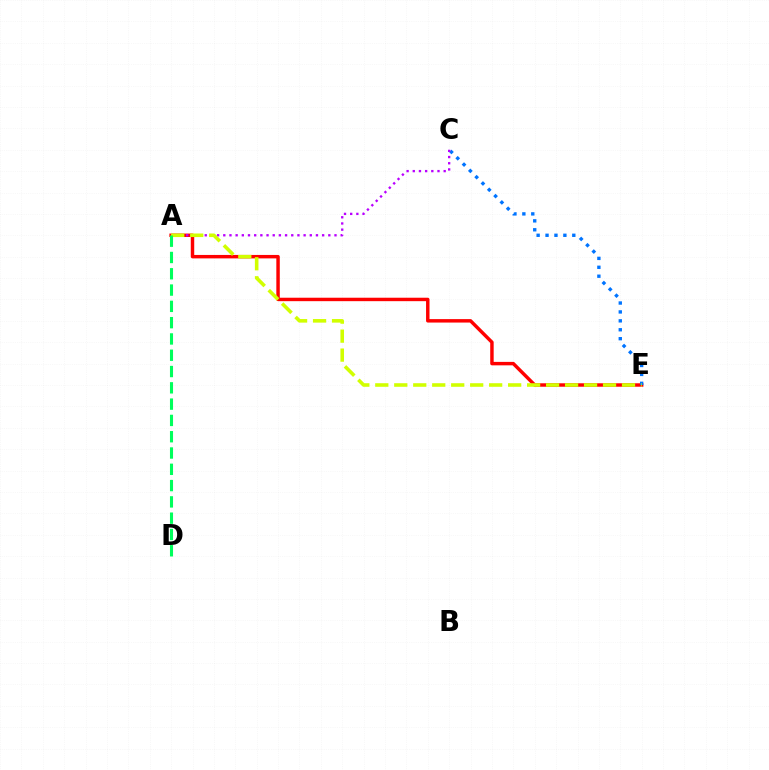{('A', 'E'): [{'color': '#ff0000', 'line_style': 'solid', 'thickness': 2.48}, {'color': '#d1ff00', 'line_style': 'dashed', 'thickness': 2.58}], ('C', 'E'): [{'color': '#0074ff', 'line_style': 'dotted', 'thickness': 2.42}], ('A', 'C'): [{'color': '#b900ff', 'line_style': 'dotted', 'thickness': 1.68}], ('A', 'D'): [{'color': '#00ff5c', 'line_style': 'dashed', 'thickness': 2.21}]}